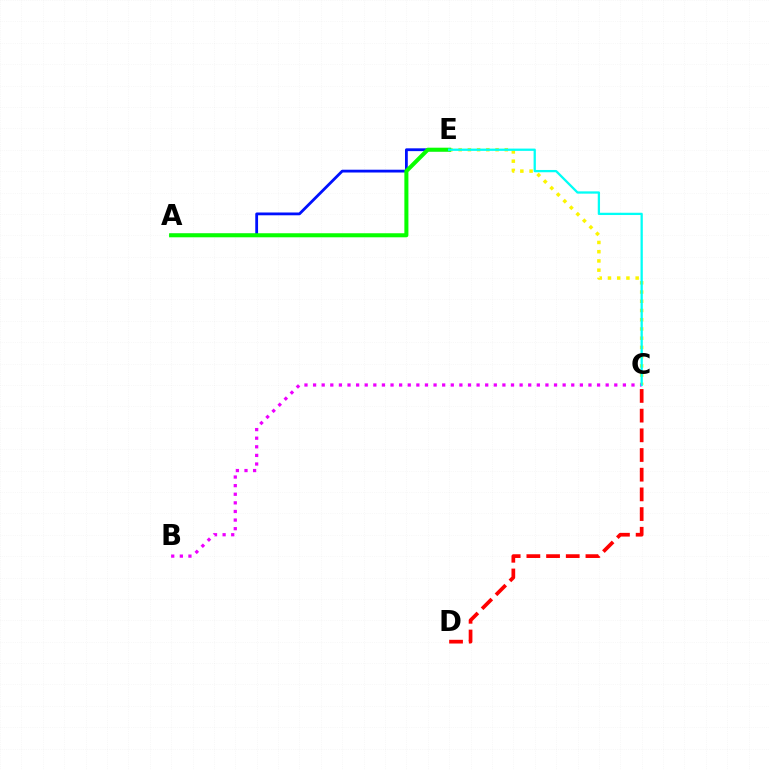{('A', 'E'): [{'color': '#0010ff', 'line_style': 'solid', 'thickness': 2.01}, {'color': '#08ff00', 'line_style': 'solid', 'thickness': 2.91}], ('C', 'E'): [{'color': '#fcf500', 'line_style': 'dotted', 'thickness': 2.51}, {'color': '#00fff6', 'line_style': 'solid', 'thickness': 1.64}], ('B', 'C'): [{'color': '#ee00ff', 'line_style': 'dotted', 'thickness': 2.34}], ('C', 'D'): [{'color': '#ff0000', 'line_style': 'dashed', 'thickness': 2.67}]}